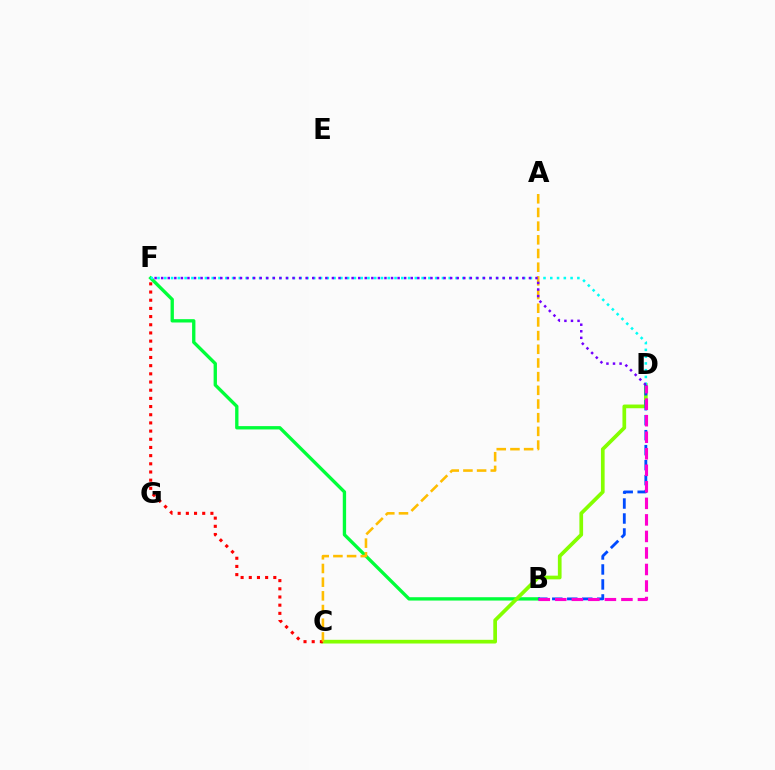{('B', 'F'): [{'color': '#00ff39', 'line_style': 'solid', 'thickness': 2.4}], ('C', 'D'): [{'color': '#84ff00', 'line_style': 'solid', 'thickness': 2.66}], ('D', 'F'): [{'color': '#00fff6', 'line_style': 'dotted', 'thickness': 1.84}, {'color': '#7200ff', 'line_style': 'dotted', 'thickness': 1.78}], ('B', 'D'): [{'color': '#004bff', 'line_style': 'dashed', 'thickness': 2.04}, {'color': '#ff00cf', 'line_style': 'dashed', 'thickness': 2.25}], ('C', 'F'): [{'color': '#ff0000', 'line_style': 'dotted', 'thickness': 2.22}], ('A', 'C'): [{'color': '#ffbd00', 'line_style': 'dashed', 'thickness': 1.86}]}